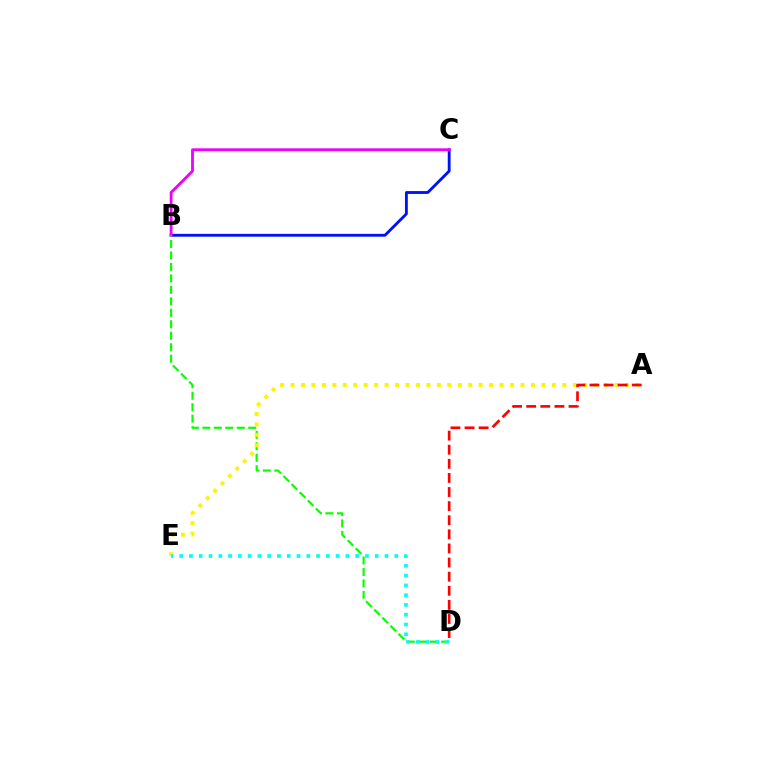{('B', 'C'): [{'color': '#0010ff', 'line_style': 'solid', 'thickness': 2.04}, {'color': '#ee00ff', 'line_style': 'solid', 'thickness': 2.03}], ('B', 'D'): [{'color': '#08ff00', 'line_style': 'dashed', 'thickness': 1.56}], ('A', 'E'): [{'color': '#fcf500', 'line_style': 'dotted', 'thickness': 2.84}], ('D', 'E'): [{'color': '#00fff6', 'line_style': 'dotted', 'thickness': 2.66}], ('A', 'D'): [{'color': '#ff0000', 'line_style': 'dashed', 'thickness': 1.92}]}